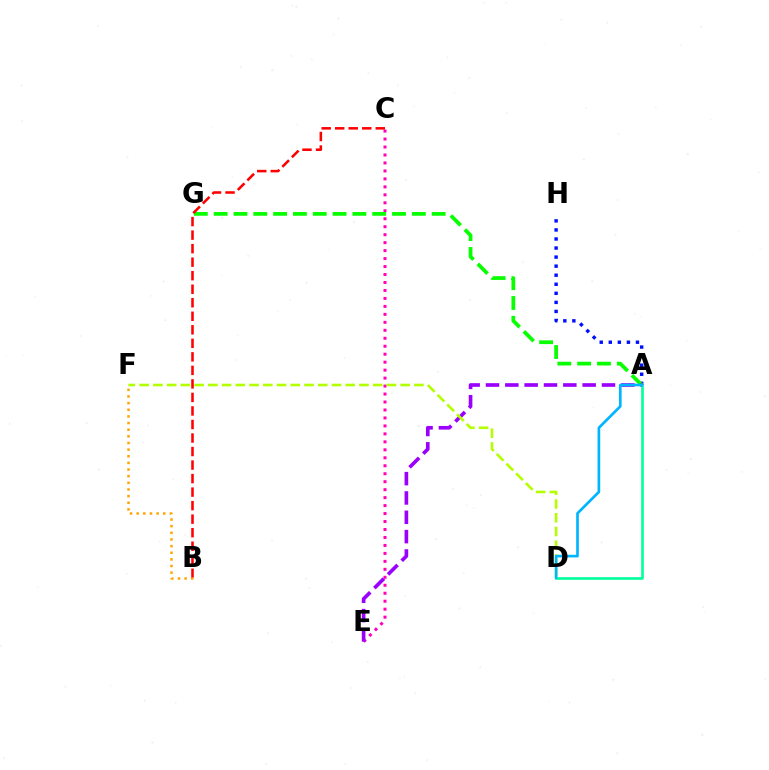{('A', 'D'): [{'color': '#00ff9d', 'line_style': 'solid', 'thickness': 1.9}, {'color': '#00b5ff', 'line_style': 'solid', 'thickness': 1.93}], ('A', 'H'): [{'color': '#0010ff', 'line_style': 'dotted', 'thickness': 2.46}], ('C', 'E'): [{'color': '#ff00bd', 'line_style': 'dotted', 'thickness': 2.16}], ('A', 'G'): [{'color': '#08ff00', 'line_style': 'dashed', 'thickness': 2.69}], ('B', 'F'): [{'color': '#ffa500', 'line_style': 'dotted', 'thickness': 1.8}], ('B', 'C'): [{'color': '#ff0000', 'line_style': 'dashed', 'thickness': 1.84}], ('A', 'E'): [{'color': '#9b00ff', 'line_style': 'dashed', 'thickness': 2.63}], ('D', 'F'): [{'color': '#b3ff00', 'line_style': 'dashed', 'thickness': 1.87}]}